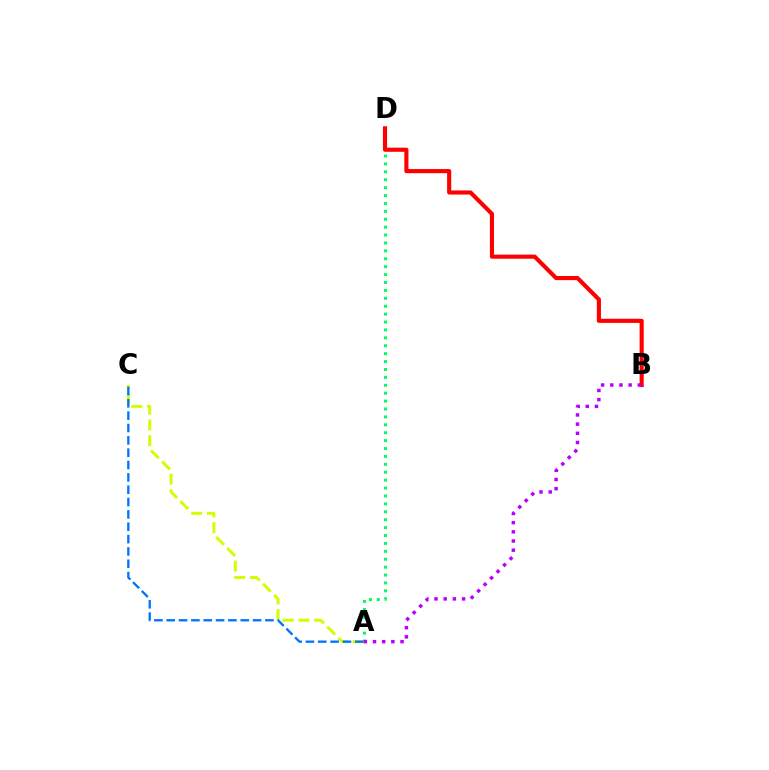{('A', 'C'): [{'color': '#d1ff00', 'line_style': 'dashed', 'thickness': 2.14}, {'color': '#0074ff', 'line_style': 'dashed', 'thickness': 1.68}], ('A', 'D'): [{'color': '#00ff5c', 'line_style': 'dotted', 'thickness': 2.15}], ('B', 'D'): [{'color': '#ff0000', 'line_style': 'solid', 'thickness': 2.97}], ('A', 'B'): [{'color': '#b900ff', 'line_style': 'dotted', 'thickness': 2.49}]}